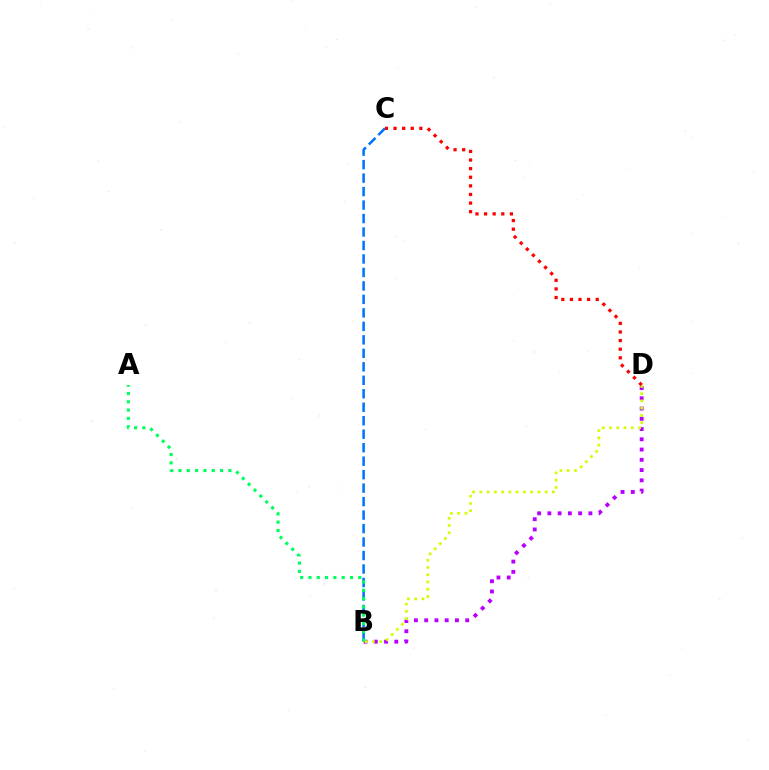{('B', 'C'): [{'color': '#0074ff', 'line_style': 'dashed', 'thickness': 1.83}], ('B', 'D'): [{'color': '#b900ff', 'line_style': 'dotted', 'thickness': 2.79}, {'color': '#d1ff00', 'line_style': 'dotted', 'thickness': 1.97}], ('A', 'B'): [{'color': '#00ff5c', 'line_style': 'dotted', 'thickness': 2.26}], ('C', 'D'): [{'color': '#ff0000', 'line_style': 'dotted', 'thickness': 2.34}]}